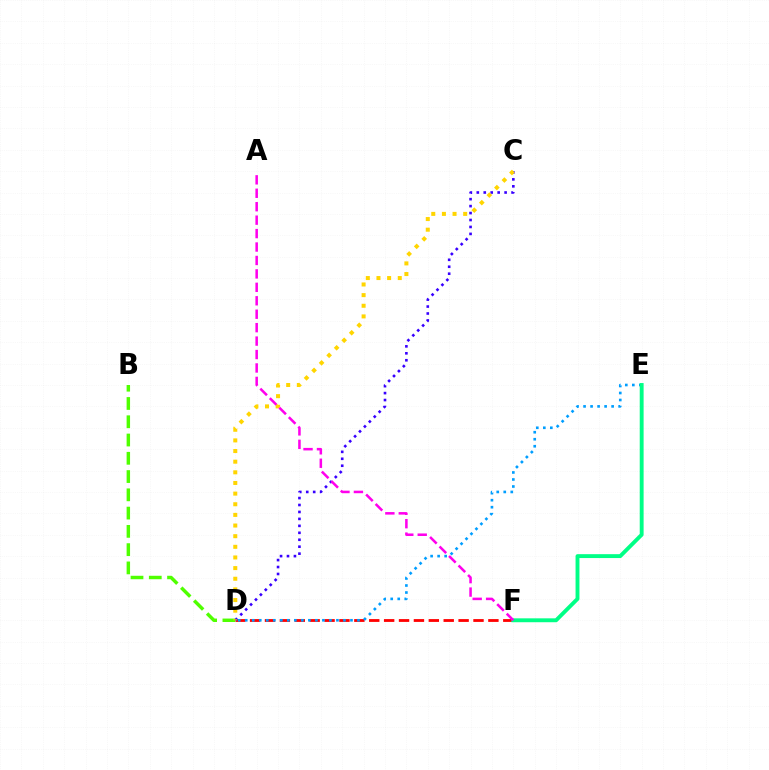{('D', 'F'): [{'color': '#ff0000', 'line_style': 'dashed', 'thickness': 2.02}], ('B', 'D'): [{'color': '#4fff00', 'line_style': 'dashed', 'thickness': 2.48}], ('C', 'D'): [{'color': '#3700ff', 'line_style': 'dotted', 'thickness': 1.89}, {'color': '#ffd500', 'line_style': 'dotted', 'thickness': 2.89}], ('D', 'E'): [{'color': '#009eff', 'line_style': 'dotted', 'thickness': 1.91}], ('E', 'F'): [{'color': '#00ff86', 'line_style': 'solid', 'thickness': 2.8}], ('A', 'F'): [{'color': '#ff00ed', 'line_style': 'dashed', 'thickness': 1.83}]}